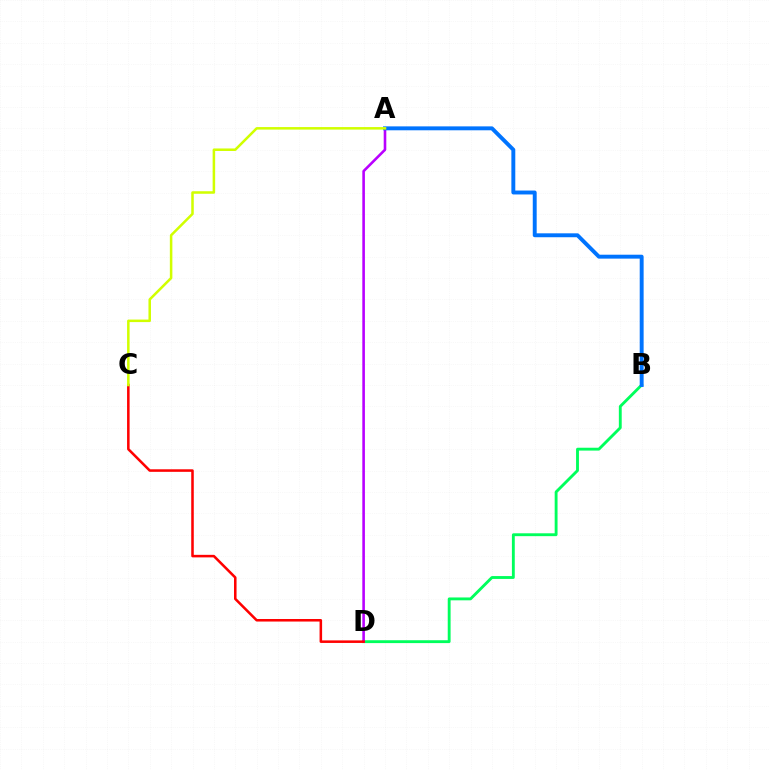{('B', 'D'): [{'color': '#00ff5c', 'line_style': 'solid', 'thickness': 2.06}], ('A', 'D'): [{'color': '#b900ff', 'line_style': 'solid', 'thickness': 1.87}], ('A', 'B'): [{'color': '#0074ff', 'line_style': 'solid', 'thickness': 2.82}], ('C', 'D'): [{'color': '#ff0000', 'line_style': 'solid', 'thickness': 1.83}], ('A', 'C'): [{'color': '#d1ff00', 'line_style': 'solid', 'thickness': 1.82}]}